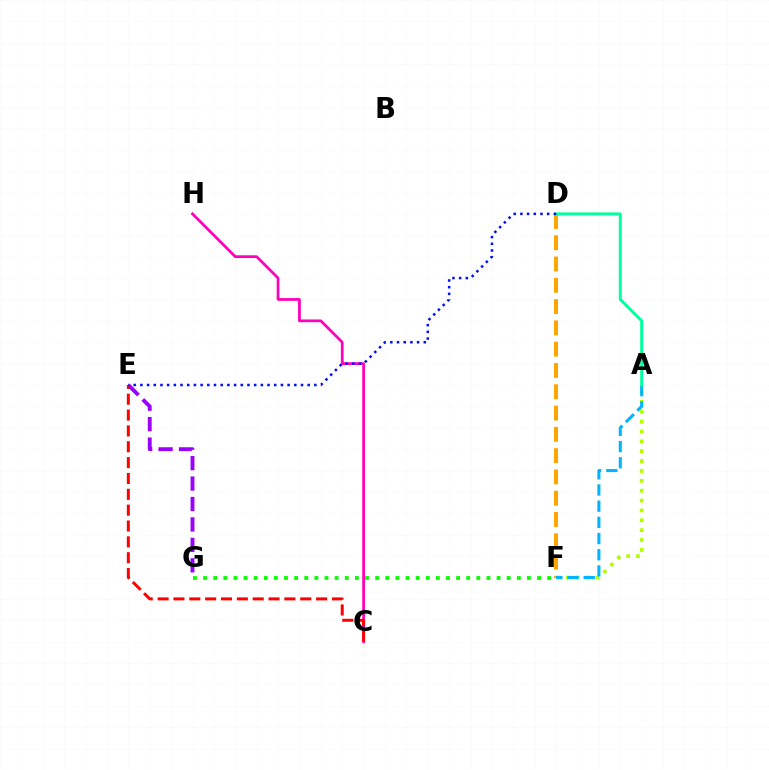{('C', 'H'): [{'color': '#ff00bd', 'line_style': 'solid', 'thickness': 1.98}], ('D', 'F'): [{'color': '#ffa500', 'line_style': 'dashed', 'thickness': 2.89}], ('F', 'G'): [{'color': '#08ff00', 'line_style': 'dotted', 'thickness': 2.75}], ('E', 'G'): [{'color': '#9b00ff', 'line_style': 'dashed', 'thickness': 2.78}], ('C', 'E'): [{'color': '#ff0000', 'line_style': 'dashed', 'thickness': 2.15}], ('A', 'F'): [{'color': '#b3ff00', 'line_style': 'dotted', 'thickness': 2.68}, {'color': '#00b5ff', 'line_style': 'dashed', 'thickness': 2.2}], ('A', 'D'): [{'color': '#00ff9d', 'line_style': 'solid', 'thickness': 2.12}], ('D', 'E'): [{'color': '#0010ff', 'line_style': 'dotted', 'thickness': 1.82}]}